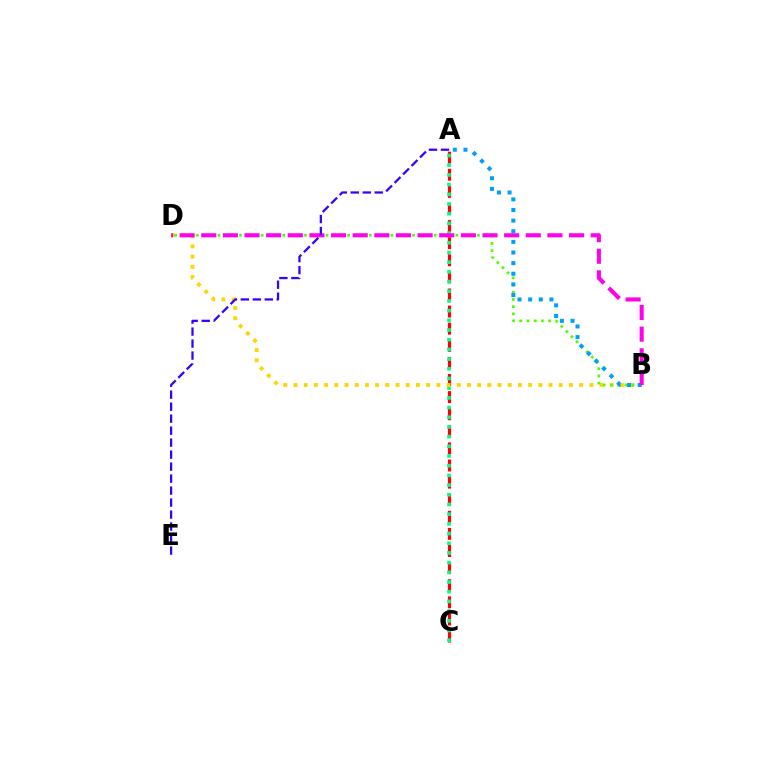{('A', 'C'): [{'color': '#ff0000', 'line_style': 'dashed', 'thickness': 2.32}, {'color': '#00ff86', 'line_style': 'dotted', 'thickness': 2.63}], ('B', 'D'): [{'color': '#ffd500', 'line_style': 'dotted', 'thickness': 2.77}, {'color': '#4fff00', 'line_style': 'dotted', 'thickness': 1.96}, {'color': '#ff00ed', 'line_style': 'dashed', 'thickness': 2.94}], ('A', 'B'): [{'color': '#009eff', 'line_style': 'dotted', 'thickness': 2.89}], ('A', 'E'): [{'color': '#3700ff', 'line_style': 'dashed', 'thickness': 1.63}]}